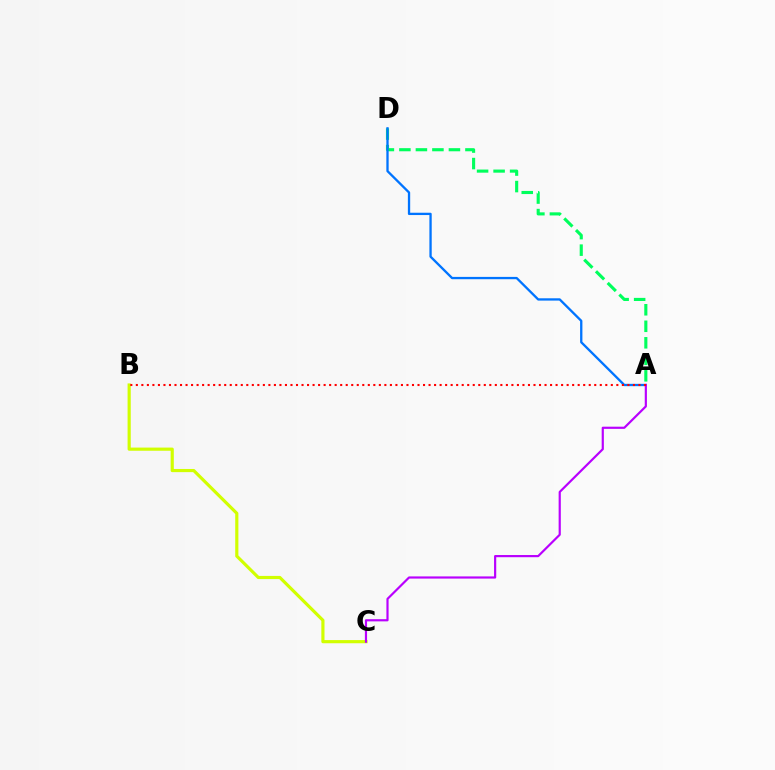{('A', 'D'): [{'color': '#00ff5c', 'line_style': 'dashed', 'thickness': 2.24}, {'color': '#0074ff', 'line_style': 'solid', 'thickness': 1.67}], ('B', 'C'): [{'color': '#d1ff00', 'line_style': 'solid', 'thickness': 2.28}], ('A', 'C'): [{'color': '#b900ff', 'line_style': 'solid', 'thickness': 1.57}], ('A', 'B'): [{'color': '#ff0000', 'line_style': 'dotted', 'thickness': 1.5}]}